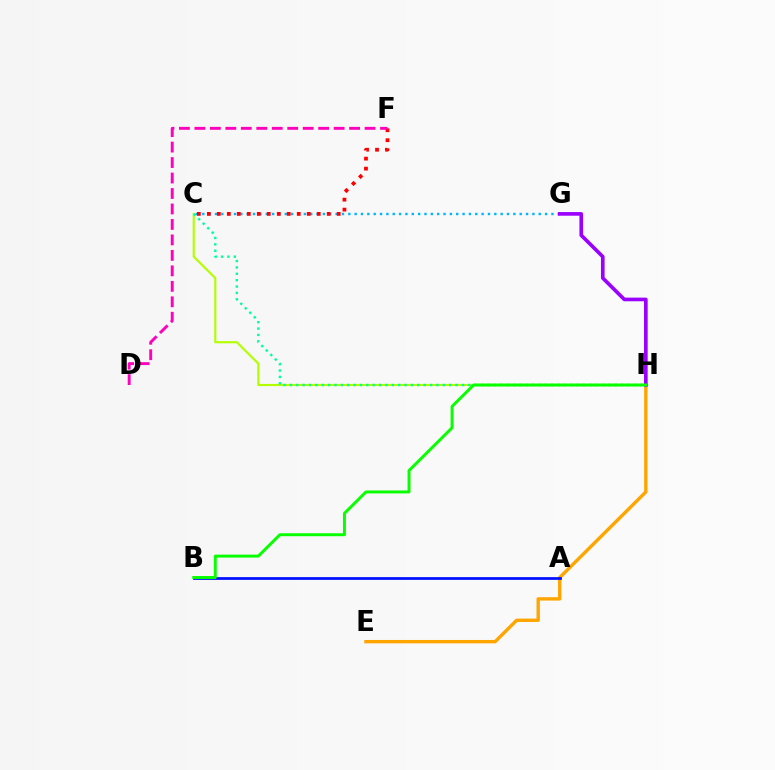{('C', 'H'): [{'color': '#b3ff00', 'line_style': 'solid', 'thickness': 1.56}, {'color': '#00ff9d', 'line_style': 'dotted', 'thickness': 1.73}], ('C', 'G'): [{'color': '#00b5ff', 'line_style': 'dotted', 'thickness': 1.72}], ('E', 'H'): [{'color': '#ffa500', 'line_style': 'solid', 'thickness': 2.43}], ('C', 'F'): [{'color': '#ff0000', 'line_style': 'dotted', 'thickness': 2.71}], ('D', 'F'): [{'color': '#ff00bd', 'line_style': 'dashed', 'thickness': 2.1}], ('G', 'H'): [{'color': '#9b00ff', 'line_style': 'solid', 'thickness': 2.63}], ('A', 'B'): [{'color': '#0010ff', 'line_style': 'solid', 'thickness': 1.98}], ('B', 'H'): [{'color': '#08ff00', 'line_style': 'solid', 'thickness': 2.13}]}